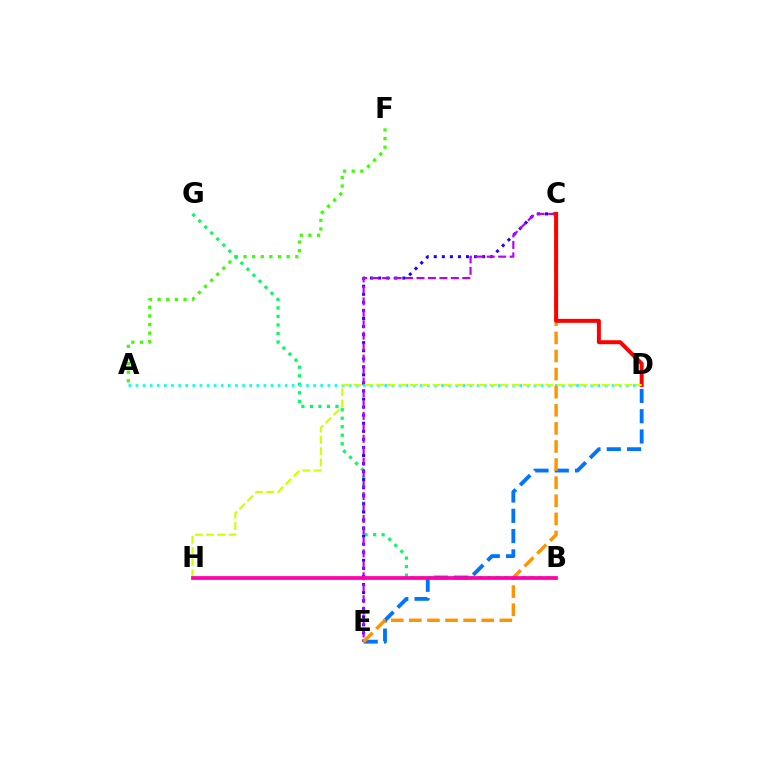{('A', 'F'): [{'color': '#3dff00', 'line_style': 'dotted', 'thickness': 2.34}], ('B', 'G'): [{'color': '#00ff5c', 'line_style': 'dotted', 'thickness': 2.32}], ('C', 'E'): [{'color': '#2500ff', 'line_style': 'dotted', 'thickness': 2.19}, {'color': '#b900ff', 'line_style': 'dashed', 'thickness': 1.56}, {'color': '#ff9400', 'line_style': 'dashed', 'thickness': 2.46}], ('D', 'E'): [{'color': '#0074ff', 'line_style': 'dashed', 'thickness': 2.76}], ('A', 'D'): [{'color': '#00fff6', 'line_style': 'dotted', 'thickness': 1.93}], ('C', 'D'): [{'color': '#ff0000', 'line_style': 'solid', 'thickness': 2.85}], ('D', 'H'): [{'color': '#d1ff00', 'line_style': 'dashed', 'thickness': 1.53}], ('B', 'H'): [{'color': '#ff00ac', 'line_style': 'solid', 'thickness': 2.69}]}